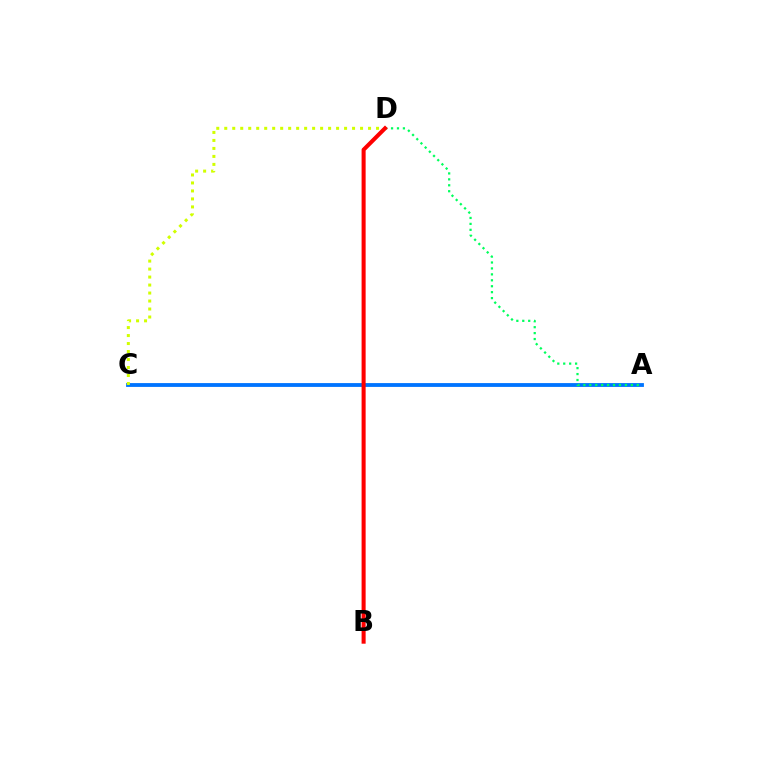{('A', 'C'): [{'color': '#0074ff', 'line_style': 'solid', 'thickness': 2.75}], ('C', 'D'): [{'color': '#d1ff00', 'line_style': 'dotted', 'thickness': 2.17}], ('A', 'D'): [{'color': '#00ff5c', 'line_style': 'dotted', 'thickness': 1.61}], ('B', 'D'): [{'color': '#b900ff', 'line_style': 'solid', 'thickness': 1.8}, {'color': '#ff0000', 'line_style': 'solid', 'thickness': 2.91}]}